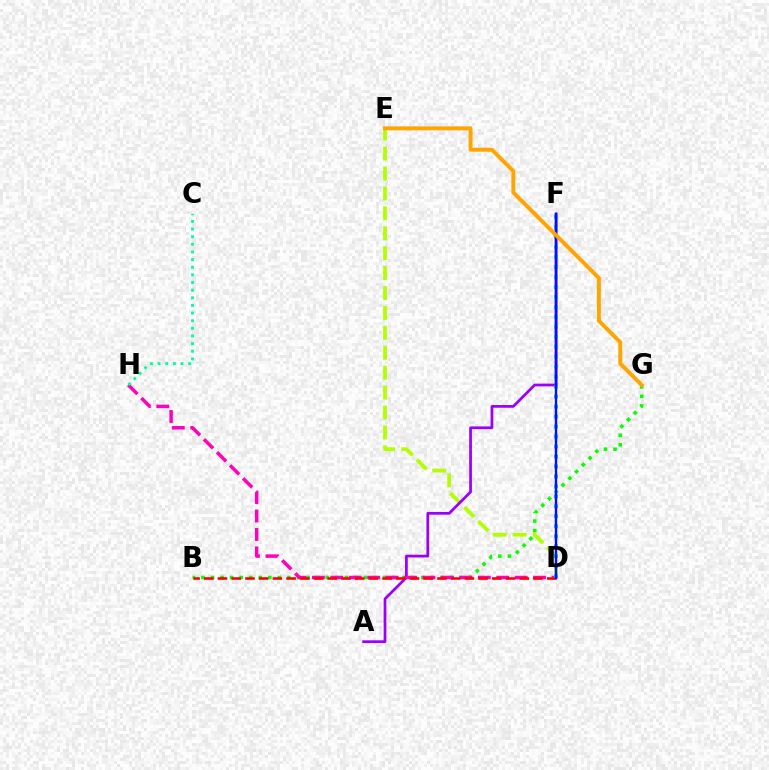{('D', 'E'): [{'color': '#b3ff00', 'line_style': 'dashed', 'thickness': 2.71}], ('B', 'G'): [{'color': '#08ff00', 'line_style': 'dotted', 'thickness': 2.6}], ('A', 'F'): [{'color': '#9b00ff', 'line_style': 'solid', 'thickness': 1.97}], ('D', 'H'): [{'color': '#ff00bd', 'line_style': 'dashed', 'thickness': 2.5}], ('B', 'D'): [{'color': '#ff0000', 'line_style': 'dashed', 'thickness': 1.86}], ('C', 'H'): [{'color': '#00ff9d', 'line_style': 'dotted', 'thickness': 2.07}], ('D', 'F'): [{'color': '#00b5ff', 'line_style': 'dotted', 'thickness': 2.71}, {'color': '#0010ff', 'line_style': 'solid', 'thickness': 1.74}], ('E', 'G'): [{'color': '#ffa500', 'line_style': 'solid', 'thickness': 2.84}]}